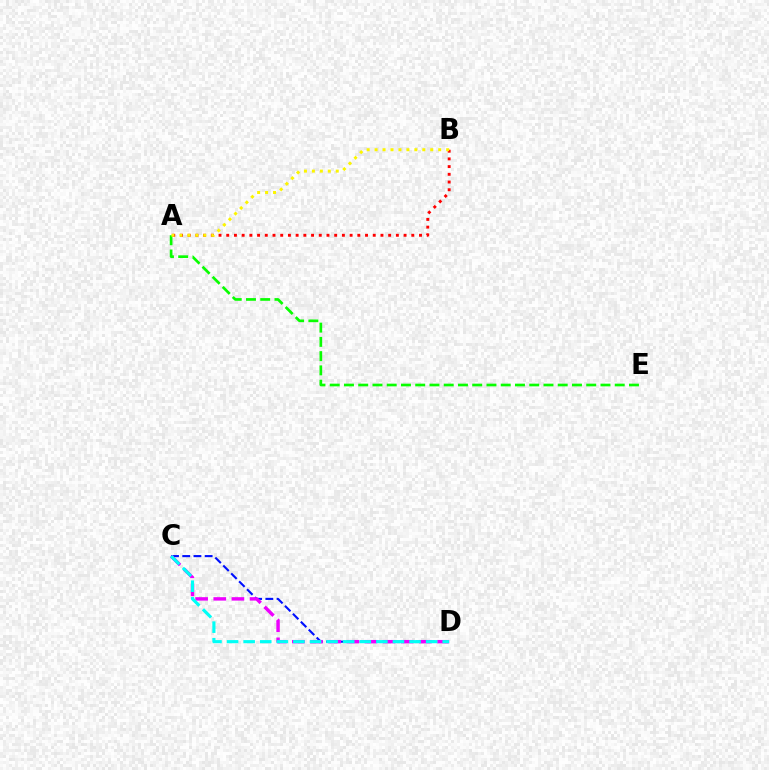{('C', 'D'): [{'color': '#0010ff', 'line_style': 'dashed', 'thickness': 1.52}, {'color': '#ee00ff', 'line_style': 'dashed', 'thickness': 2.46}, {'color': '#00fff6', 'line_style': 'dashed', 'thickness': 2.25}], ('A', 'E'): [{'color': '#08ff00', 'line_style': 'dashed', 'thickness': 1.94}], ('A', 'B'): [{'color': '#ff0000', 'line_style': 'dotted', 'thickness': 2.09}, {'color': '#fcf500', 'line_style': 'dotted', 'thickness': 2.16}]}